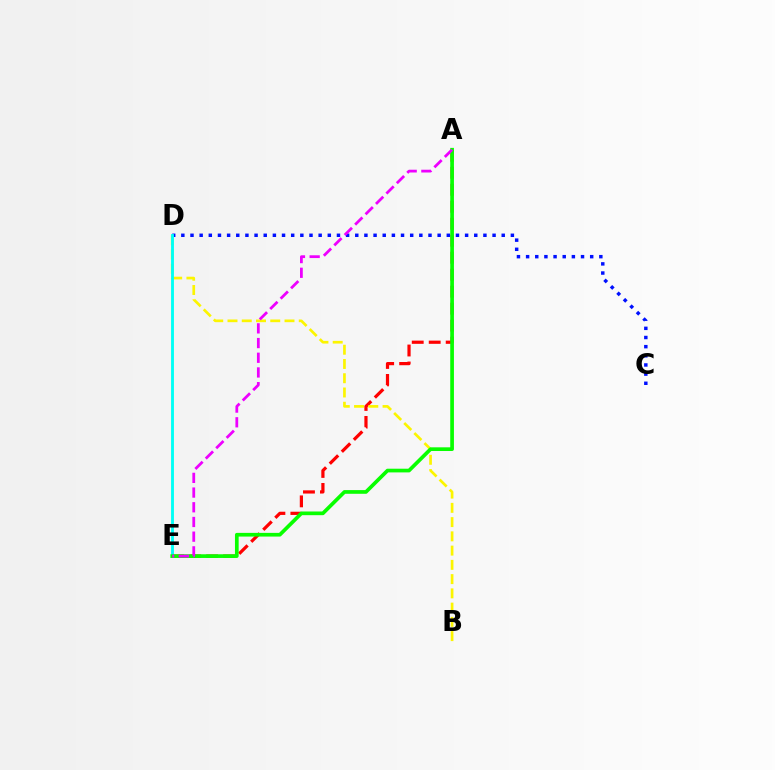{('A', 'E'): [{'color': '#ff0000', 'line_style': 'dashed', 'thickness': 2.31}, {'color': '#08ff00', 'line_style': 'solid', 'thickness': 2.66}, {'color': '#ee00ff', 'line_style': 'dashed', 'thickness': 2.0}], ('C', 'D'): [{'color': '#0010ff', 'line_style': 'dotted', 'thickness': 2.49}], ('B', 'D'): [{'color': '#fcf500', 'line_style': 'dashed', 'thickness': 1.94}], ('D', 'E'): [{'color': '#00fff6', 'line_style': 'solid', 'thickness': 2.07}]}